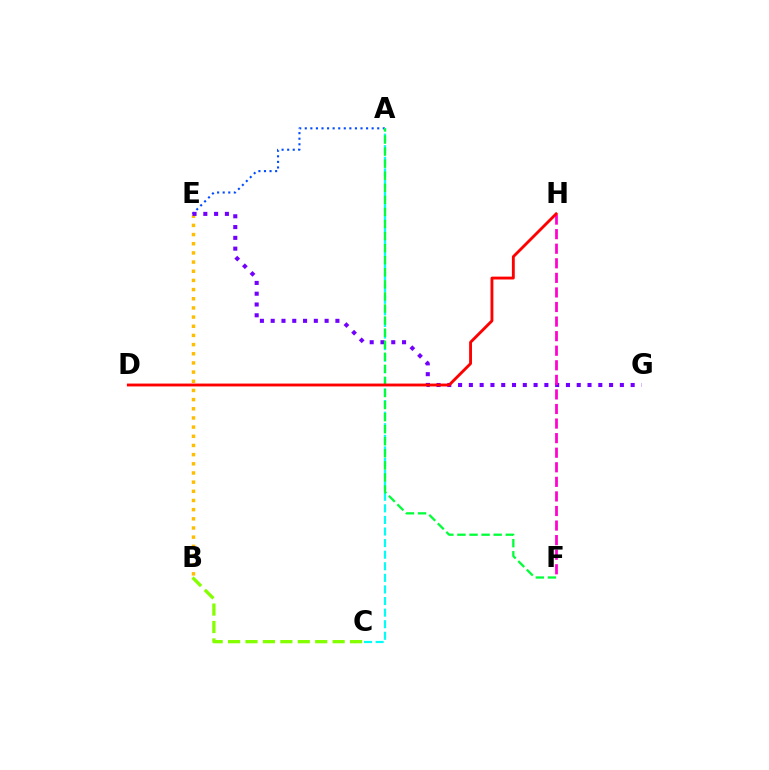{('B', 'C'): [{'color': '#84ff00', 'line_style': 'dashed', 'thickness': 2.37}], ('A', 'E'): [{'color': '#004bff', 'line_style': 'dotted', 'thickness': 1.51}], ('B', 'E'): [{'color': '#ffbd00', 'line_style': 'dotted', 'thickness': 2.49}], ('A', 'C'): [{'color': '#00fff6', 'line_style': 'dashed', 'thickness': 1.57}], ('E', 'G'): [{'color': '#7200ff', 'line_style': 'dotted', 'thickness': 2.93}], ('A', 'F'): [{'color': '#00ff39', 'line_style': 'dashed', 'thickness': 1.64}], ('F', 'H'): [{'color': '#ff00cf', 'line_style': 'dashed', 'thickness': 1.98}], ('D', 'H'): [{'color': '#ff0000', 'line_style': 'solid', 'thickness': 2.06}]}